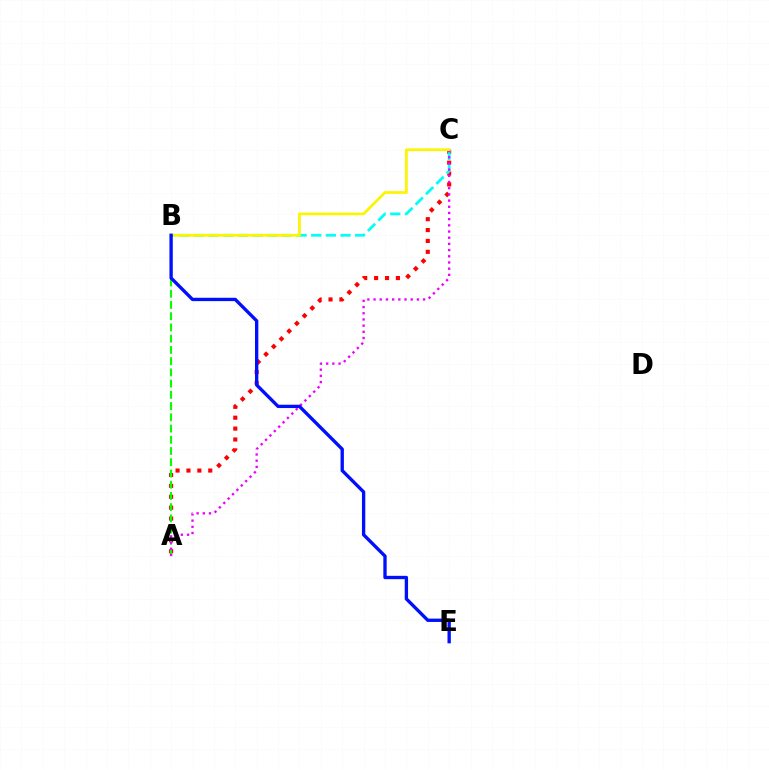{('A', 'C'): [{'color': '#ff0000', 'line_style': 'dotted', 'thickness': 2.96}, {'color': '#ee00ff', 'line_style': 'dotted', 'thickness': 1.68}], ('B', 'C'): [{'color': '#00fff6', 'line_style': 'dashed', 'thickness': 1.99}, {'color': '#fcf500', 'line_style': 'solid', 'thickness': 1.96}], ('A', 'B'): [{'color': '#08ff00', 'line_style': 'dashed', 'thickness': 1.53}], ('B', 'E'): [{'color': '#0010ff', 'line_style': 'solid', 'thickness': 2.41}]}